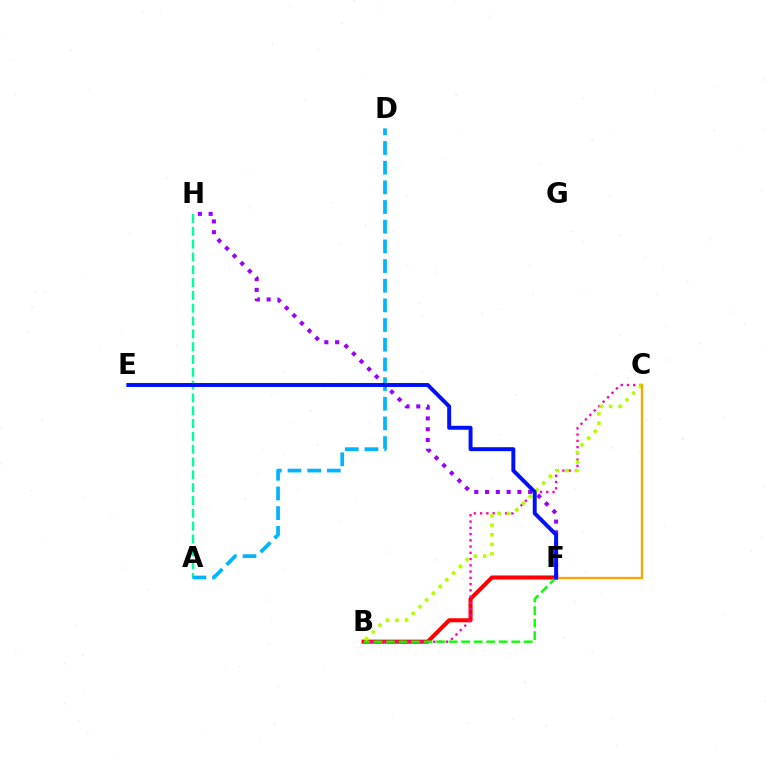{('A', 'H'): [{'color': '#00ff9d', 'line_style': 'dashed', 'thickness': 1.74}], ('F', 'H'): [{'color': '#9b00ff', 'line_style': 'dotted', 'thickness': 2.93}], ('B', 'F'): [{'color': '#ff0000', 'line_style': 'solid', 'thickness': 2.93}, {'color': '#08ff00', 'line_style': 'dashed', 'thickness': 1.7}], ('B', 'C'): [{'color': '#ff00bd', 'line_style': 'dotted', 'thickness': 1.7}, {'color': '#b3ff00', 'line_style': 'dotted', 'thickness': 2.59}], ('A', 'D'): [{'color': '#00b5ff', 'line_style': 'dashed', 'thickness': 2.67}], ('C', 'F'): [{'color': '#ffa500', 'line_style': 'solid', 'thickness': 1.67}], ('E', 'F'): [{'color': '#0010ff', 'line_style': 'solid', 'thickness': 2.84}]}